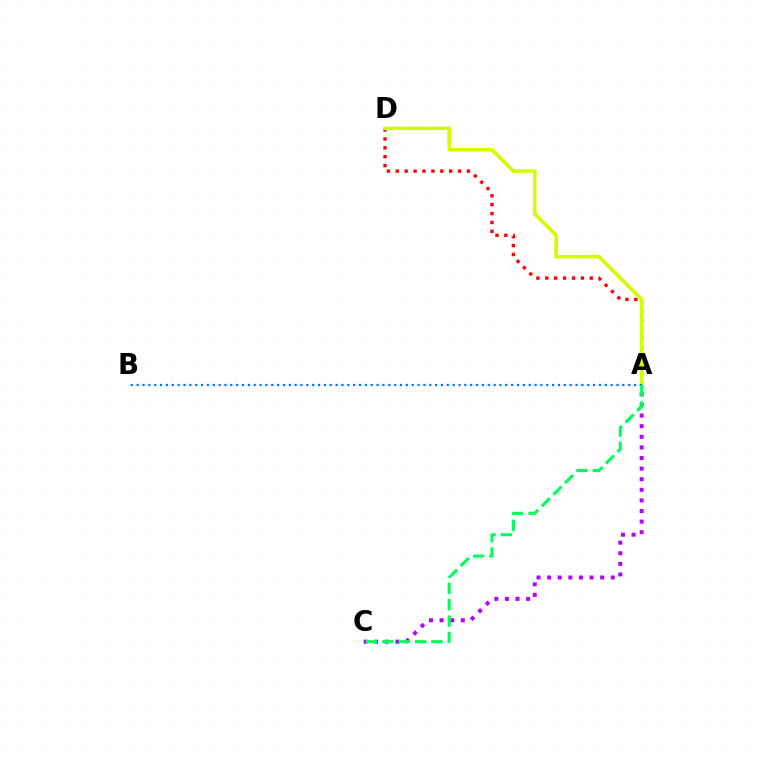{('A', 'D'): [{'color': '#ff0000', 'line_style': 'dotted', 'thickness': 2.42}, {'color': '#d1ff00', 'line_style': 'solid', 'thickness': 2.6}], ('A', 'C'): [{'color': '#b900ff', 'line_style': 'dotted', 'thickness': 2.88}, {'color': '#00ff5c', 'line_style': 'dashed', 'thickness': 2.22}], ('A', 'B'): [{'color': '#0074ff', 'line_style': 'dotted', 'thickness': 1.59}]}